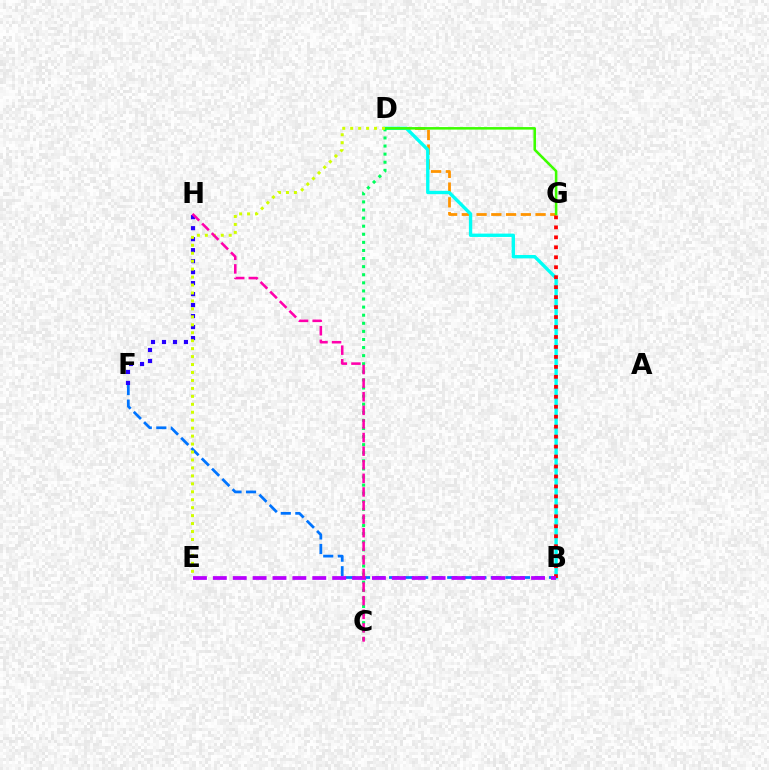{('D', 'G'): [{'color': '#ff9400', 'line_style': 'dashed', 'thickness': 2.0}, {'color': '#3dff00', 'line_style': 'solid', 'thickness': 1.83}], ('B', 'D'): [{'color': '#00fff6', 'line_style': 'solid', 'thickness': 2.42}], ('B', 'F'): [{'color': '#0074ff', 'line_style': 'dashed', 'thickness': 1.98}], ('F', 'H'): [{'color': '#2500ff', 'line_style': 'dotted', 'thickness': 2.99}], ('B', 'G'): [{'color': '#ff0000', 'line_style': 'dotted', 'thickness': 2.71}], ('B', 'E'): [{'color': '#b900ff', 'line_style': 'dashed', 'thickness': 2.7}], ('C', 'D'): [{'color': '#00ff5c', 'line_style': 'dotted', 'thickness': 2.2}], ('D', 'E'): [{'color': '#d1ff00', 'line_style': 'dotted', 'thickness': 2.16}], ('C', 'H'): [{'color': '#ff00ac', 'line_style': 'dashed', 'thickness': 1.85}]}